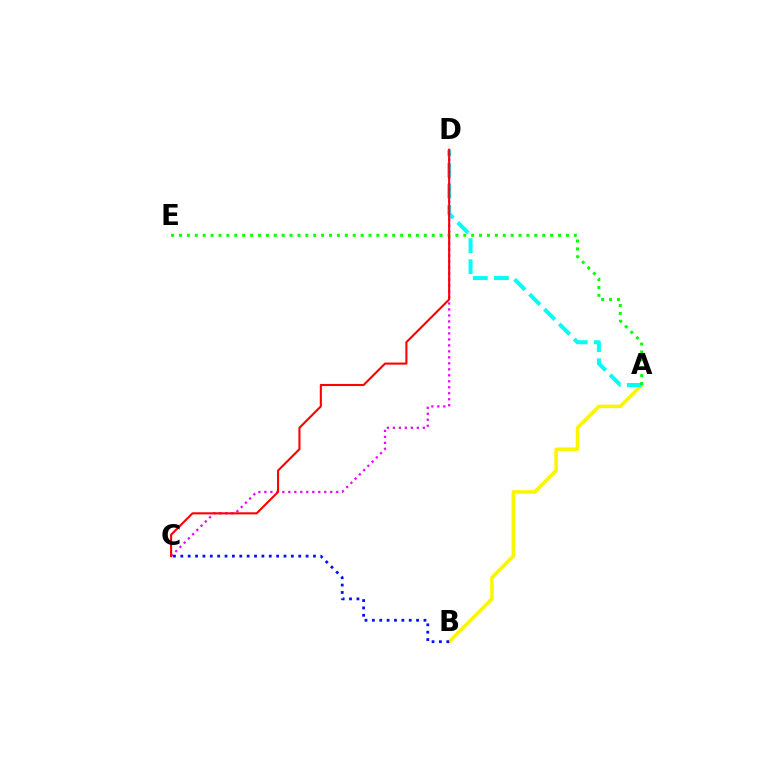{('A', 'B'): [{'color': '#fcf500', 'line_style': 'solid', 'thickness': 2.53}], ('A', 'D'): [{'color': '#00fff6', 'line_style': 'dashed', 'thickness': 2.86}], ('C', 'D'): [{'color': '#ee00ff', 'line_style': 'dotted', 'thickness': 1.63}, {'color': '#ff0000', 'line_style': 'solid', 'thickness': 1.51}], ('A', 'E'): [{'color': '#08ff00', 'line_style': 'dotted', 'thickness': 2.15}], ('B', 'C'): [{'color': '#0010ff', 'line_style': 'dotted', 'thickness': 2.0}]}